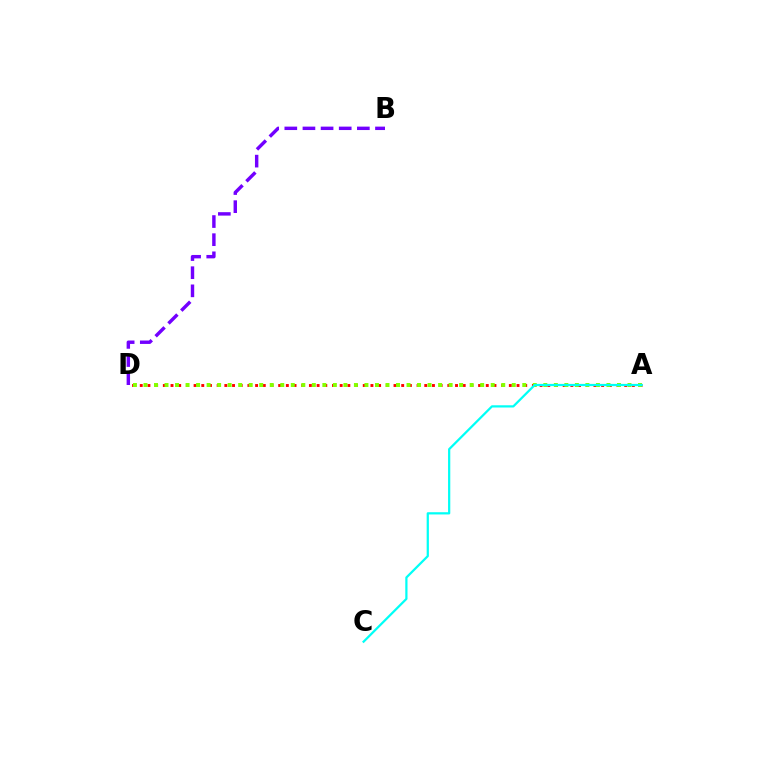{('A', 'D'): [{'color': '#ff0000', 'line_style': 'dotted', 'thickness': 2.09}, {'color': '#84ff00', 'line_style': 'dotted', 'thickness': 2.86}], ('A', 'C'): [{'color': '#00fff6', 'line_style': 'solid', 'thickness': 1.61}], ('B', 'D'): [{'color': '#7200ff', 'line_style': 'dashed', 'thickness': 2.46}]}